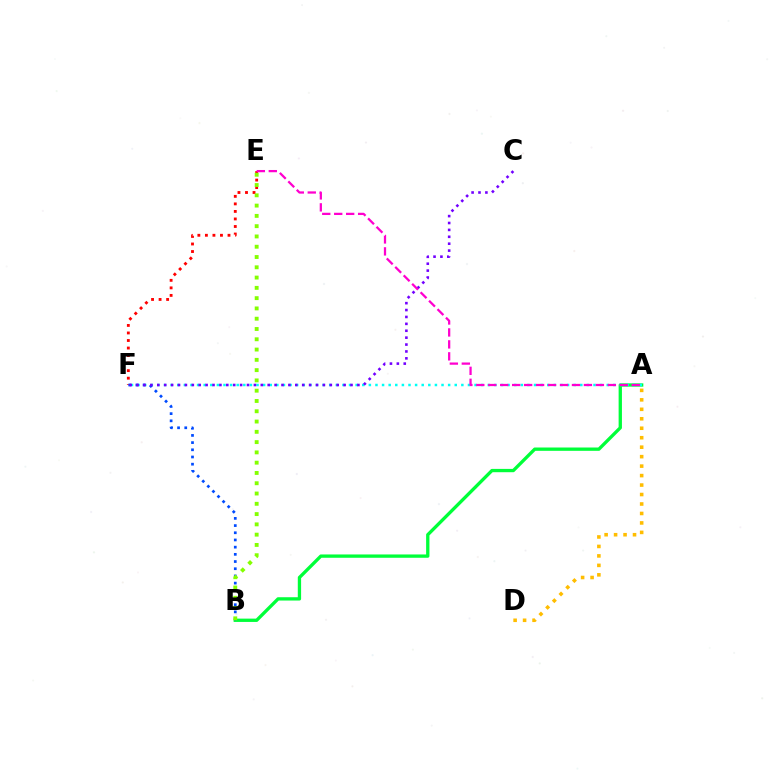{('A', 'B'): [{'color': '#00ff39', 'line_style': 'solid', 'thickness': 2.39}], ('E', 'F'): [{'color': '#ff0000', 'line_style': 'dotted', 'thickness': 2.05}], ('A', 'F'): [{'color': '#00fff6', 'line_style': 'dotted', 'thickness': 1.8}], ('B', 'F'): [{'color': '#004bff', 'line_style': 'dotted', 'thickness': 1.95}], ('A', 'D'): [{'color': '#ffbd00', 'line_style': 'dotted', 'thickness': 2.57}], ('B', 'E'): [{'color': '#84ff00', 'line_style': 'dotted', 'thickness': 2.79}], ('C', 'F'): [{'color': '#7200ff', 'line_style': 'dotted', 'thickness': 1.87}], ('A', 'E'): [{'color': '#ff00cf', 'line_style': 'dashed', 'thickness': 1.62}]}